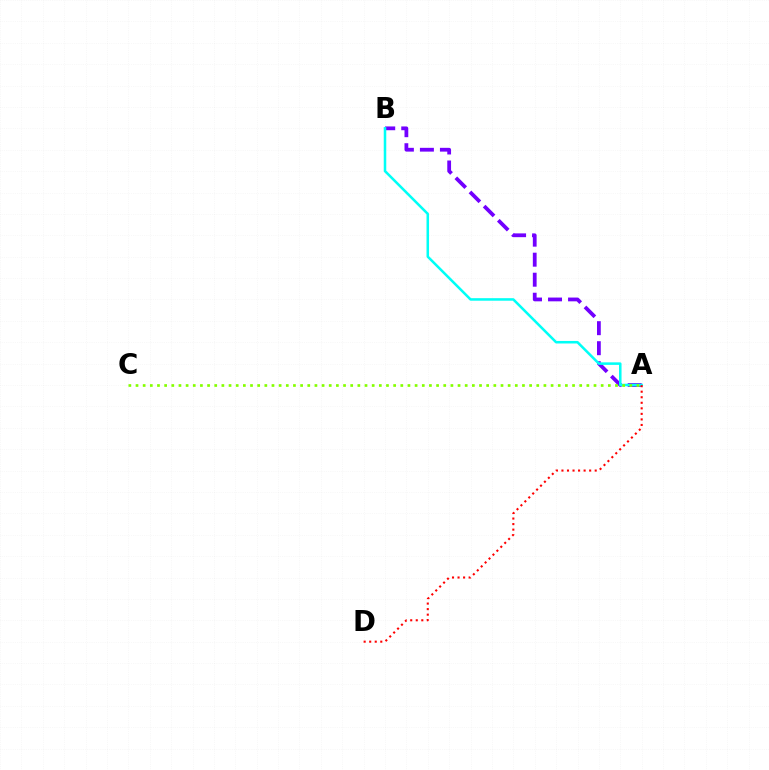{('A', 'B'): [{'color': '#7200ff', 'line_style': 'dashed', 'thickness': 2.72}, {'color': '#00fff6', 'line_style': 'solid', 'thickness': 1.82}], ('A', 'D'): [{'color': '#ff0000', 'line_style': 'dotted', 'thickness': 1.51}], ('A', 'C'): [{'color': '#84ff00', 'line_style': 'dotted', 'thickness': 1.94}]}